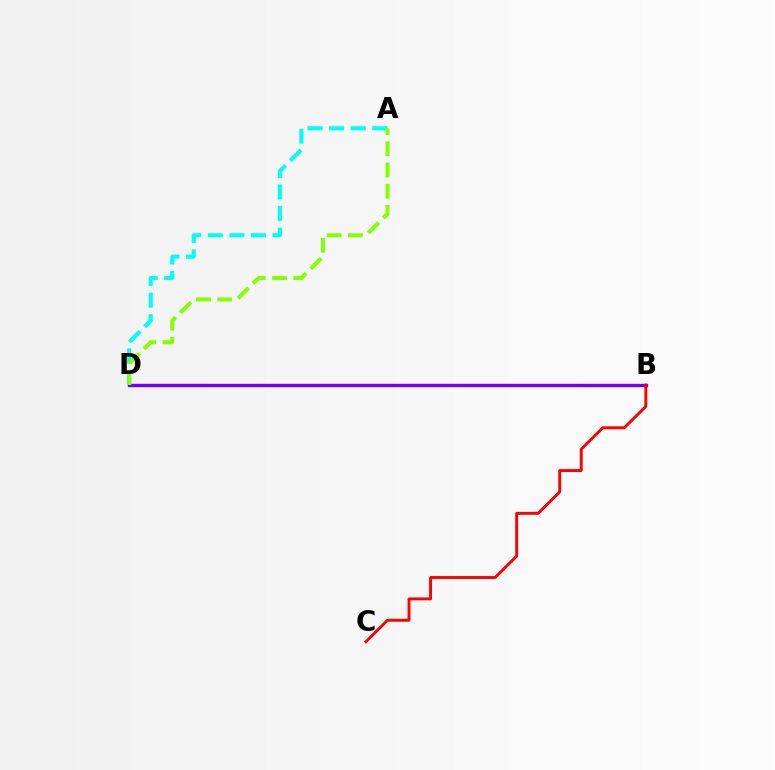{('B', 'D'): [{'color': '#7200ff', 'line_style': 'solid', 'thickness': 2.42}], ('A', 'D'): [{'color': '#00fff6', 'line_style': 'dashed', 'thickness': 2.93}, {'color': '#84ff00', 'line_style': 'dashed', 'thickness': 2.88}], ('B', 'C'): [{'color': '#ff0000', 'line_style': 'solid', 'thickness': 2.09}]}